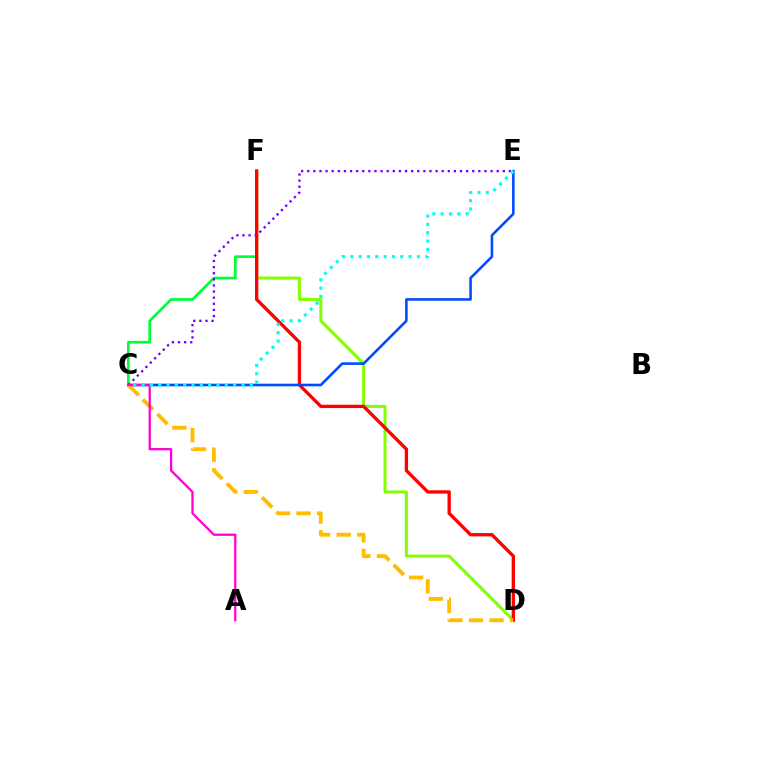{('D', 'F'): [{'color': '#84ff00', 'line_style': 'solid', 'thickness': 2.18}, {'color': '#ff0000', 'line_style': 'solid', 'thickness': 2.39}], ('C', 'F'): [{'color': '#00ff39', 'line_style': 'solid', 'thickness': 1.96}], ('C', 'E'): [{'color': '#7200ff', 'line_style': 'dotted', 'thickness': 1.66}, {'color': '#004bff', 'line_style': 'solid', 'thickness': 1.86}, {'color': '#00fff6', 'line_style': 'dotted', 'thickness': 2.26}], ('C', 'D'): [{'color': '#ffbd00', 'line_style': 'dashed', 'thickness': 2.79}], ('A', 'C'): [{'color': '#ff00cf', 'line_style': 'solid', 'thickness': 1.62}]}